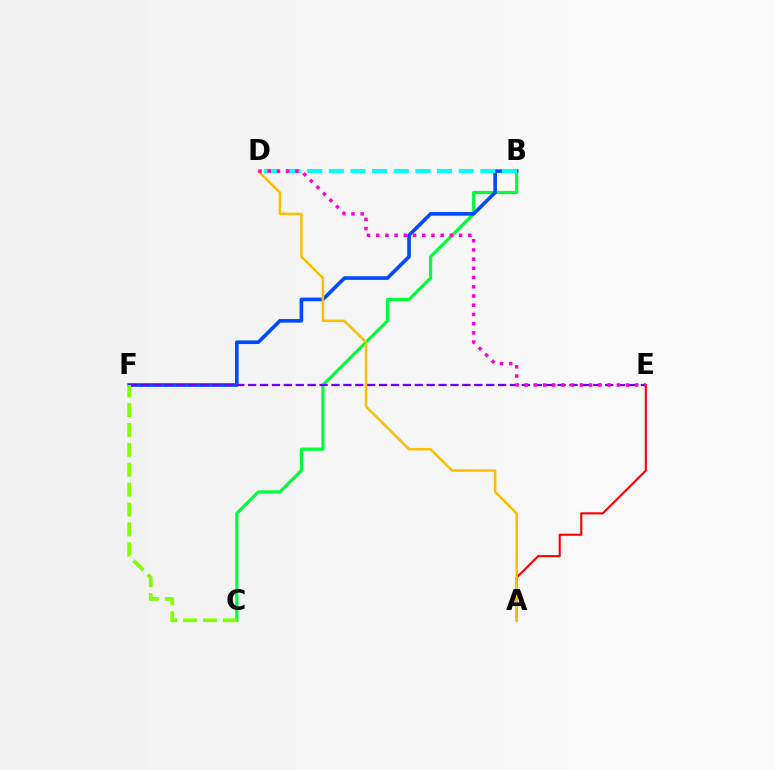{('B', 'C'): [{'color': '#00ff39', 'line_style': 'solid', 'thickness': 2.29}], ('B', 'F'): [{'color': '#004bff', 'line_style': 'solid', 'thickness': 2.61}], ('A', 'E'): [{'color': '#ff0000', 'line_style': 'solid', 'thickness': 1.52}], ('B', 'D'): [{'color': '#00fff6', 'line_style': 'dashed', 'thickness': 2.94}], ('E', 'F'): [{'color': '#7200ff', 'line_style': 'dashed', 'thickness': 1.62}], ('A', 'D'): [{'color': '#ffbd00', 'line_style': 'solid', 'thickness': 1.76}], ('C', 'F'): [{'color': '#84ff00', 'line_style': 'dashed', 'thickness': 2.7}], ('D', 'E'): [{'color': '#ff00cf', 'line_style': 'dotted', 'thickness': 2.5}]}